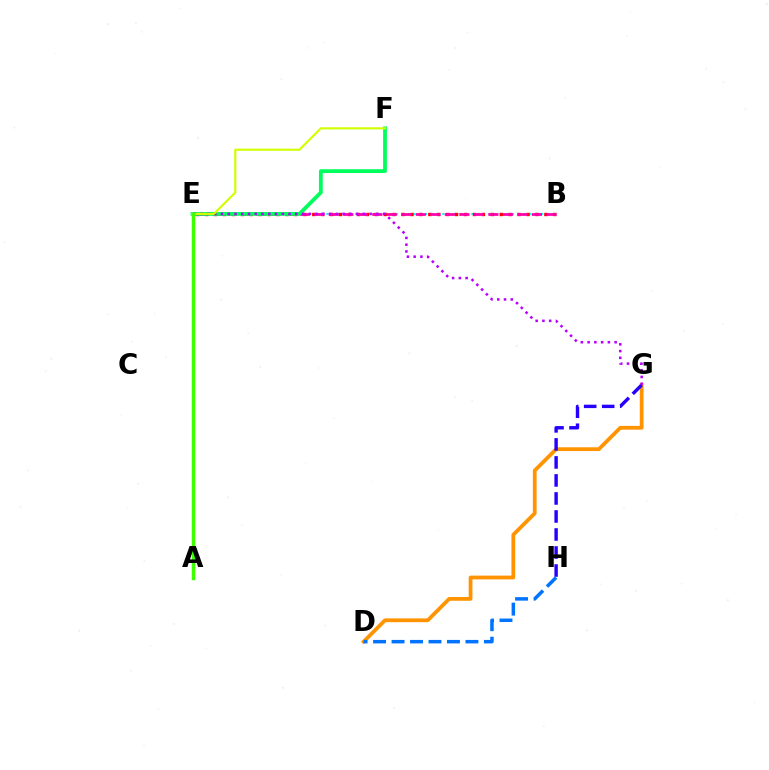{('B', 'E'): [{'color': '#00fff6', 'line_style': 'dotted', 'thickness': 1.58}, {'color': '#ff0000', 'line_style': 'dotted', 'thickness': 2.43}, {'color': '#ff00ac', 'line_style': 'dashed', 'thickness': 1.97}], ('D', 'G'): [{'color': '#ff9400', 'line_style': 'solid', 'thickness': 2.72}], ('G', 'H'): [{'color': '#2500ff', 'line_style': 'dashed', 'thickness': 2.45}], ('E', 'F'): [{'color': '#00ff5c', 'line_style': 'solid', 'thickness': 2.72}, {'color': '#d1ff00', 'line_style': 'solid', 'thickness': 1.55}], ('D', 'H'): [{'color': '#0074ff', 'line_style': 'dashed', 'thickness': 2.51}], ('E', 'G'): [{'color': '#b900ff', 'line_style': 'dotted', 'thickness': 1.84}], ('A', 'E'): [{'color': '#3dff00', 'line_style': 'solid', 'thickness': 2.49}]}